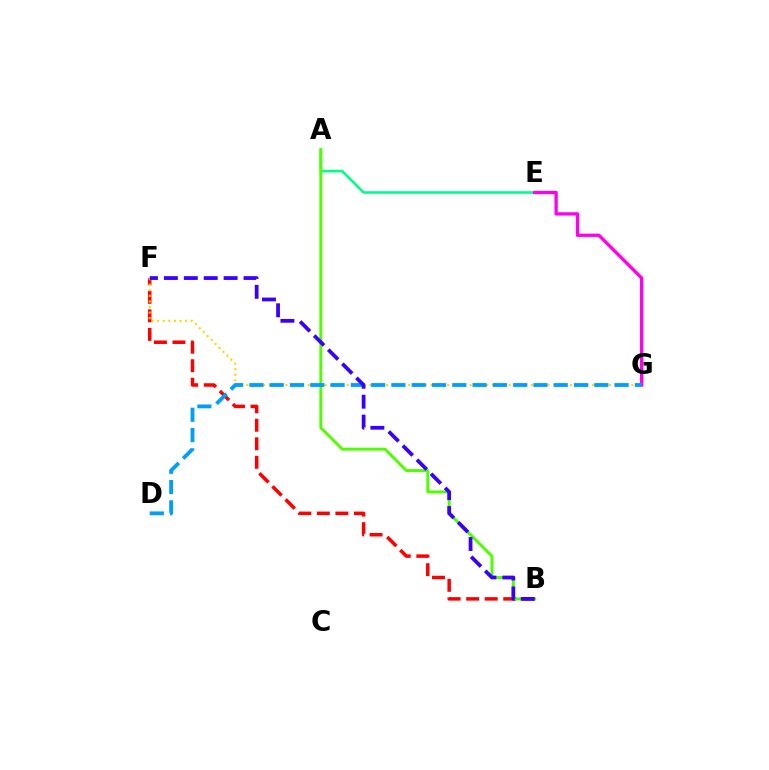{('A', 'E'): [{'color': '#00ff86', 'line_style': 'solid', 'thickness': 1.87}], ('B', 'F'): [{'color': '#ff0000', 'line_style': 'dashed', 'thickness': 2.52}, {'color': '#3700ff', 'line_style': 'dashed', 'thickness': 2.71}], ('F', 'G'): [{'color': '#ffd500', 'line_style': 'dotted', 'thickness': 1.52}], ('A', 'B'): [{'color': '#4fff00', 'line_style': 'solid', 'thickness': 2.12}], ('E', 'G'): [{'color': '#ff00ed', 'line_style': 'solid', 'thickness': 2.38}], ('D', 'G'): [{'color': '#009eff', 'line_style': 'dashed', 'thickness': 2.76}]}